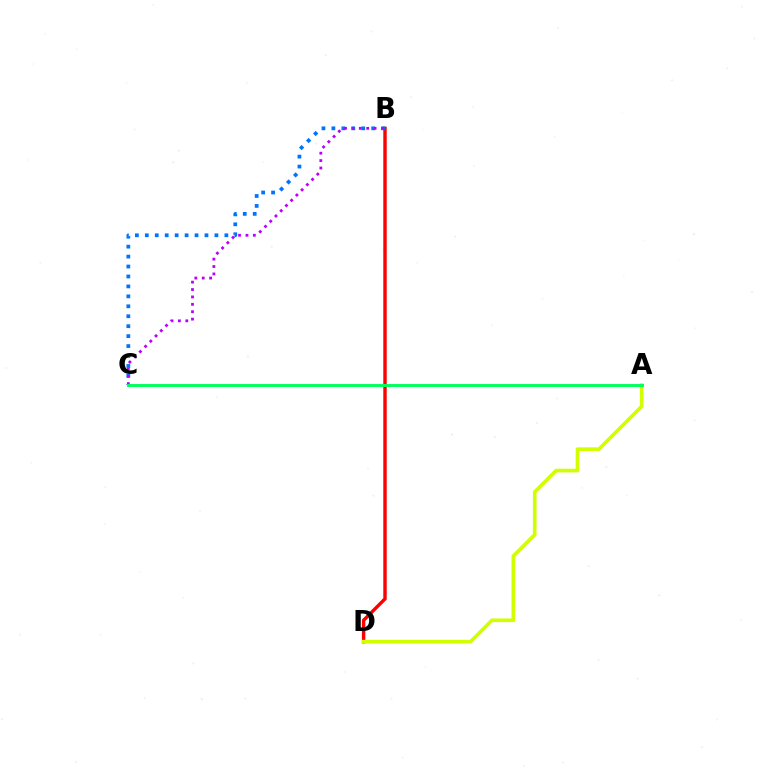{('B', 'D'): [{'color': '#ff0000', 'line_style': 'solid', 'thickness': 2.46}], ('B', 'C'): [{'color': '#0074ff', 'line_style': 'dotted', 'thickness': 2.7}, {'color': '#b900ff', 'line_style': 'dotted', 'thickness': 2.01}], ('A', 'D'): [{'color': '#d1ff00', 'line_style': 'solid', 'thickness': 2.64}], ('A', 'C'): [{'color': '#00ff5c', 'line_style': 'solid', 'thickness': 2.1}]}